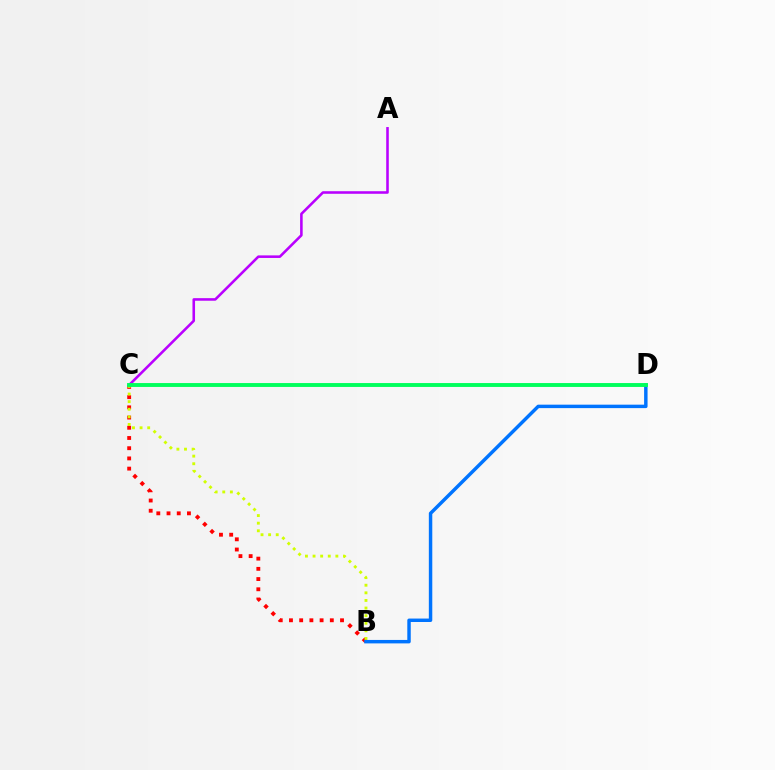{('B', 'C'): [{'color': '#ff0000', 'line_style': 'dotted', 'thickness': 2.77}, {'color': '#d1ff00', 'line_style': 'dotted', 'thickness': 2.07}], ('A', 'C'): [{'color': '#b900ff', 'line_style': 'solid', 'thickness': 1.85}], ('B', 'D'): [{'color': '#0074ff', 'line_style': 'solid', 'thickness': 2.48}], ('C', 'D'): [{'color': '#00ff5c', 'line_style': 'solid', 'thickness': 2.8}]}